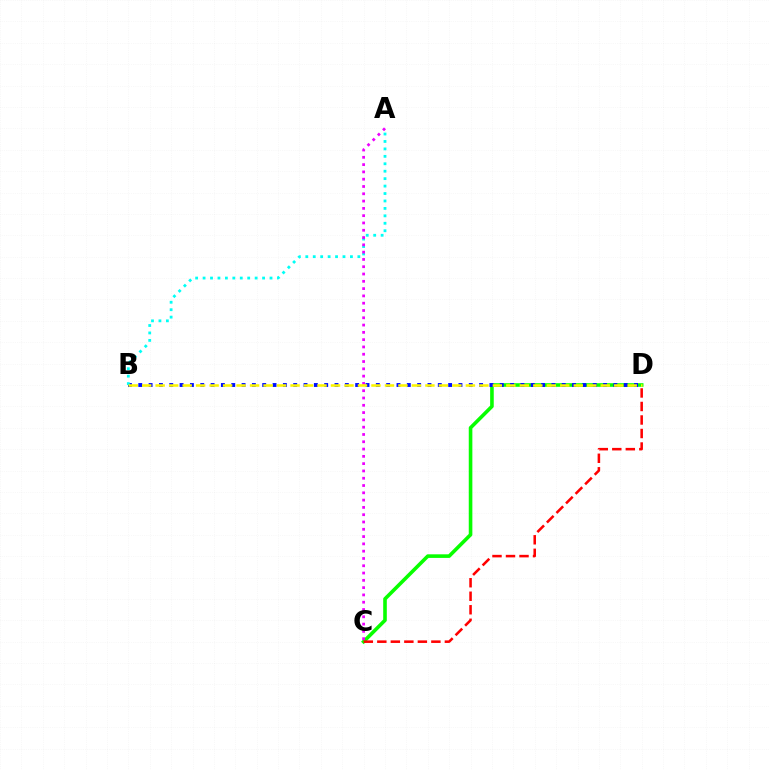{('C', 'D'): [{'color': '#08ff00', 'line_style': 'solid', 'thickness': 2.59}, {'color': '#ff0000', 'line_style': 'dashed', 'thickness': 1.84}], ('B', 'D'): [{'color': '#0010ff', 'line_style': 'dotted', 'thickness': 2.81}, {'color': '#fcf500', 'line_style': 'dashed', 'thickness': 1.83}], ('A', 'B'): [{'color': '#00fff6', 'line_style': 'dotted', 'thickness': 2.02}], ('A', 'C'): [{'color': '#ee00ff', 'line_style': 'dotted', 'thickness': 1.98}]}